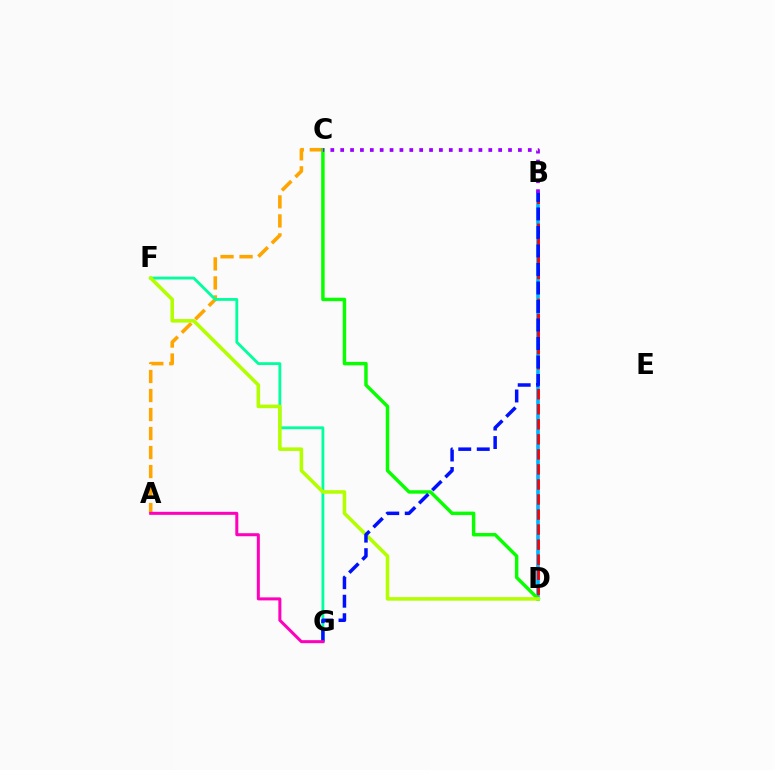{('A', 'C'): [{'color': '#ffa500', 'line_style': 'dashed', 'thickness': 2.58}], ('B', 'D'): [{'color': '#00b5ff', 'line_style': 'solid', 'thickness': 2.63}, {'color': '#ff0000', 'line_style': 'dashed', 'thickness': 2.04}], ('F', 'G'): [{'color': '#00ff9d', 'line_style': 'solid', 'thickness': 2.03}], ('C', 'D'): [{'color': '#08ff00', 'line_style': 'solid', 'thickness': 2.48}], ('D', 'F'): [{'color': '#b3ff00', 'line_style': 'solid', 'thickness': 2.56}], ('B', 'G'): [{'color': '#0010ff', 'line_style': 'dashed', 'thickness': 2.51}], ('B', 'C'): [{'color': '#9b00ff', 'line_style': 'dotted', 'thickness': 2.68}], ('A', 'G'): [{'color': '#ff00bd', 'line_style': 'solid', 'thickness': 2.17}]}